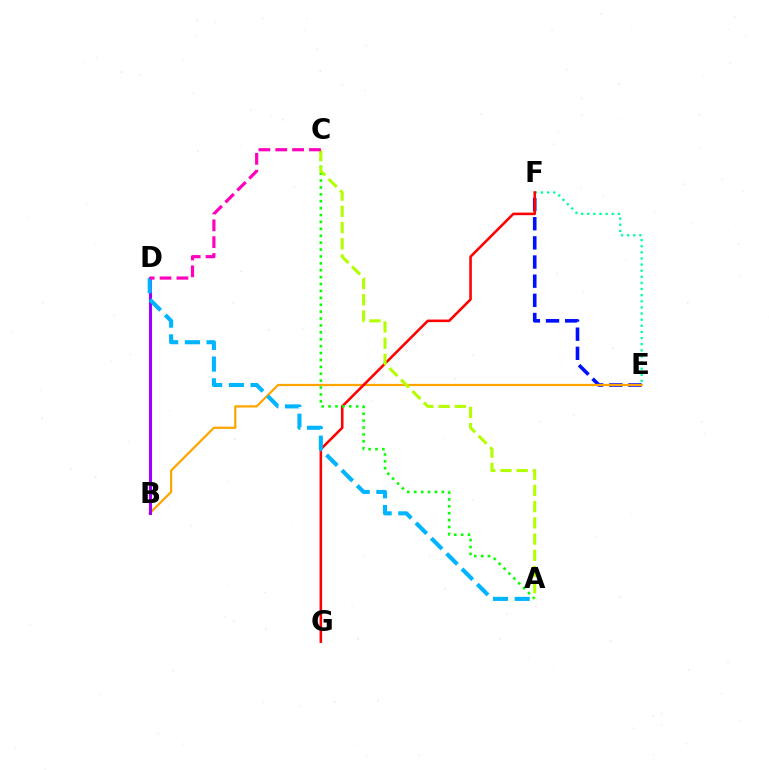{('E', 'F'): [{'color': '#0010ff', 'line_style': 'dashed', 'thickness': 2.6}, {'color': '#00ff9d', 'line_style': 'dotted', 'thickness': 1.66}], ('B', 'E'): [{'color': '#ffa500', 'line_style': 'solid', 'thickness': 1.61}], ('F', 'G'): [{'color': '#ff0000', 'line_style': 'solid', 'thickness': 1.85}], ('B', 'D'): [{'color': '#9b00ff', 'line_style': 'solid', 'thickness': 2.2}], ('A', 'C'): [{'color': '#08ff00', 'line_style': 'dotted', 'thickness': 1.87}, {'color': '#b3ff00', 'line_style': 'dashed', 'thickness': 2.2}], ('A', 'D'): [{'color': '#00b5ff', 'line_style': 'dashed', 'thickness': 2.95}], ('C', 'D'): [{'color': '#ff00bd', 'line_style': 'dashed', 'thickness': 2.29}]}